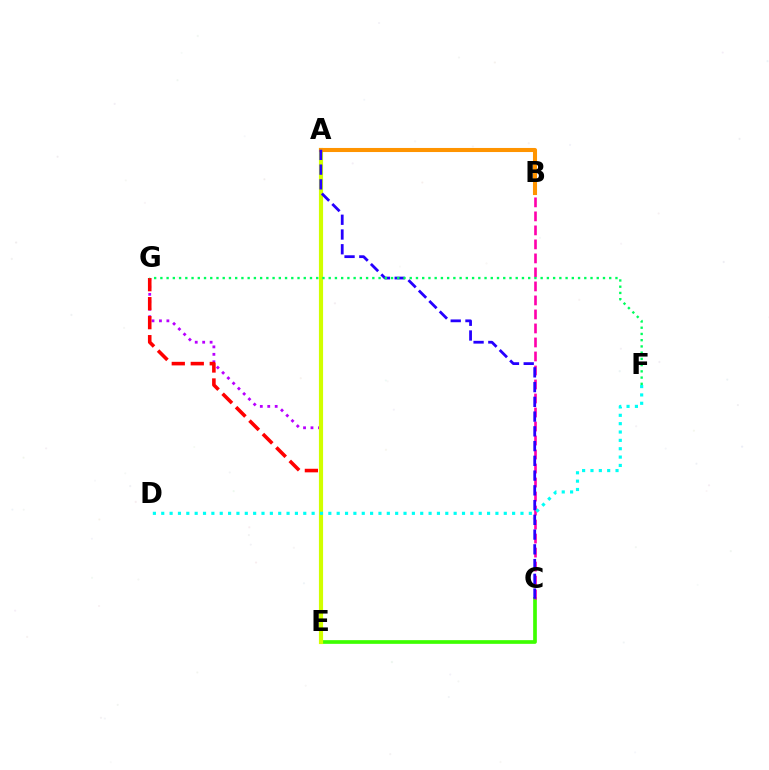{('E', 'G'): [{'color': '#b900ff', 'line_style': 'dotted', 'thickness': 2.02}, {'color': '#ff0000', 'line_style': 'dashed', 'thickness': 2.58}], ('C', 'E'): [{'color': '#3dff00', 'line_style': 'solid', 'thickness': 2.65}], ('B', 'C'): [{'color': '#ff00ac', 'line_style': 'dashed', 'thickness': 1.9}], ('A', 'E'): [{'color': '#0074ff', 'line_style': 'dashed', 'thickness': 1.58}, {'color': '#d1ff00', 'line_style': 'solid', 'thickness': 2.99}], ('D', 'F'): [{'color': '#00fff6', 'line_style': 'dotted', 'thickness': 2.27}], ('A', 'B'): [{'color': '#ff9400', 'line_style': 'solid', 'thickness': 2.93}], ('A', 'C'): [{'color': '#2500ff', 'line_style': 'dashed', 'thickness': 2.0}], ('F', 'G'): [{'color': '#00ff5c', 'line_style': 'dotted', 'thickness': 1.69}]}